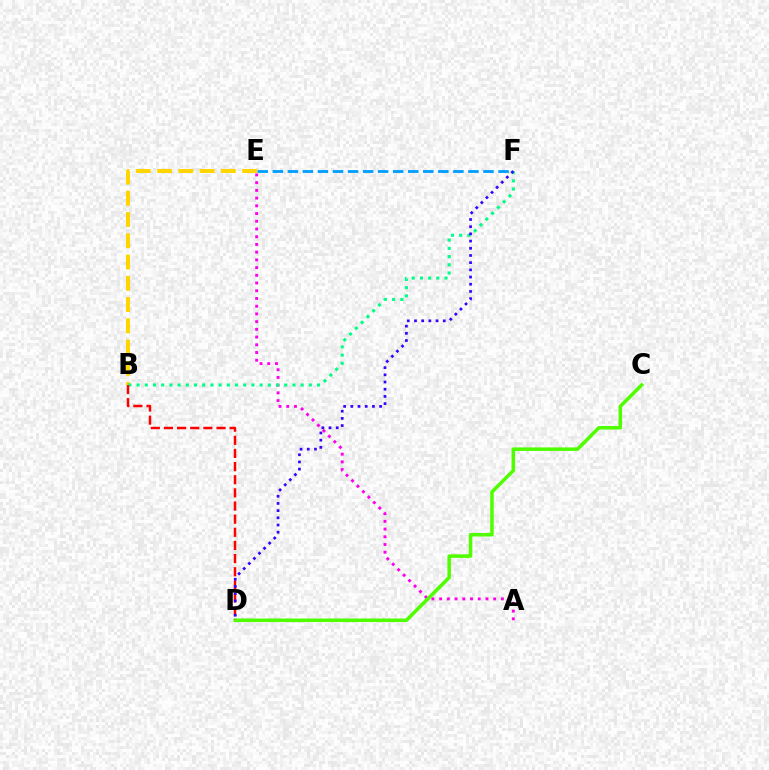{('A', 'E'): [{'color': '#ff00ed', 'line_style': 'dotted', 'thickness': 2.1}], ('E', 'F'): [{'color': '#009eff', 'line_style': 'dashed', 'thickness': 2.04}], ('C', 'D'): [{'color': '#4fff00', 'line_style': 'solid', 'thickness': 2.54}], ('B', 'E'): [{'color': '#ffd500', 'line_style': 'dashed', 'thickness': 2.89}], ('B', 'F'): [{'color': '#00ff86', 'line_style': 'dotted', 'thickness': 2.23}], ('B', 'D'): [{'color': '#ff0000', 'line_style': 'dashed', 'thickness': 1.79}], ('D', 'F'): [{'color': '#3700ff', 'line_style': 'dotted', 'thickness': 1.95}]}